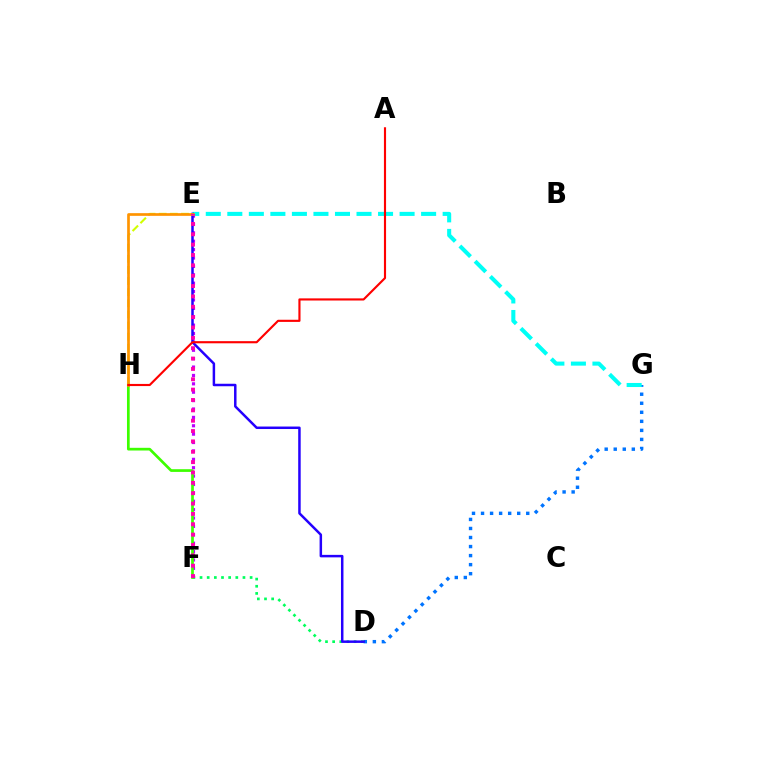{('D', 'G'): [{'color': '#0074ff', 'line_style': 'dotted', 'thickness': 2.46}], ('E', 'F'): [{'color': '#b900ff', 'line_style': 'dotted', 'thickness': 2.28}, {'color': '#ff00ac', 'line_style': 'dotted', 'thickness': 2.81}], ('D', 'F'): [{'color': '#00ff5c', 'line_style': 'dotted', 'thickness': 1.94}], ('F', 'H'): [{'color': '#3dff00', 'line_style': 'solid', 'thickness': 1.95}], ('E', 'G'): [{'color': '#00fff6', 'line_style': 'dashed', 'thickness': 2.93}], ('D', 'E'): [{'color': '#2500ff', 'line_style': 'solid', 'thickness': 1.79}], ('E', 'H'): [{'color': '#d1ff00', 'line_style': 'dashed', 'thickness': 1.51}, {'color': '#ff9400', 'line_style': 'solid', 'thickness': 1.93}], ('A', 'H'): [{'color': '#ff0000', 'line_style': 'solid', 'thickness': 1.54}]}